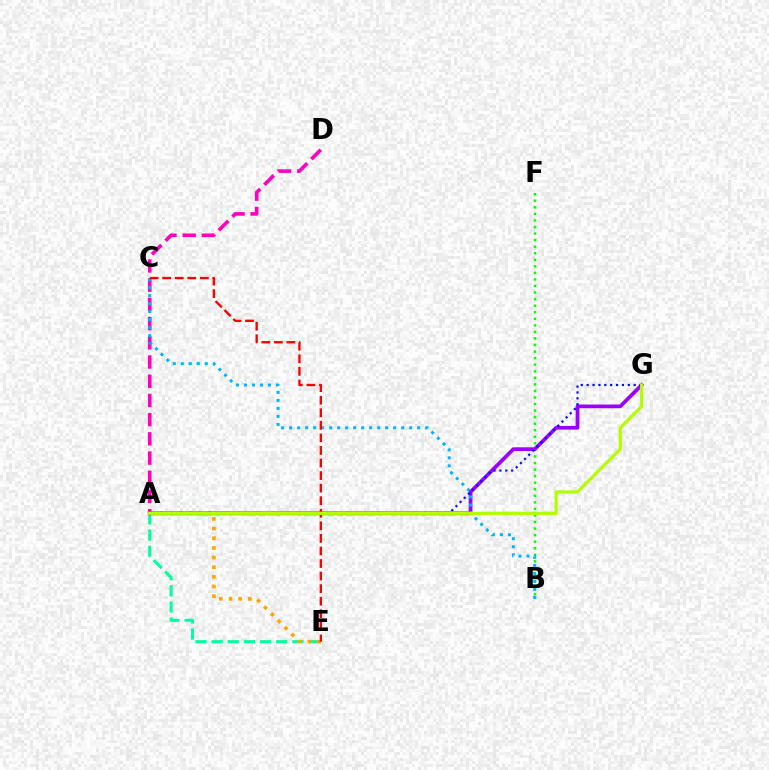{('A', 'E'): [{'color': '#00ff9d', 'line_style': 'dashed', 'thickness': 2.19}, {'color': '#ffa500', 'line_style': 'dotted', 'thickness': 2.62}], ('B', 'F'): [{'color': '#08ff00', 'line_style': 'dotted', 'thickness': 1.78}], ('A', 'G'): [{'color': '#9b00ff', 'line_style': 'solid', 'thickness': 2.68}, {'color': '#0010ff', 'line_style': 'dotted', 'thickness': 1.6}, {'color': '#b3ff00', 'line_style': 'solid', 'thickness': 2.33}], ('A', 'D'): [{'color': '#ff00bd', 'line_style': 'dashed', 'thickness': 2.61}], ('B', 'C'): [{'color': '#00b5ff', 'line_style': 'dotted', 'thickness': 2.17}], ('C', 'E'): [{'color': '#ff0000', 'line_style': 'dashed', 'thickness': 1.71}]}